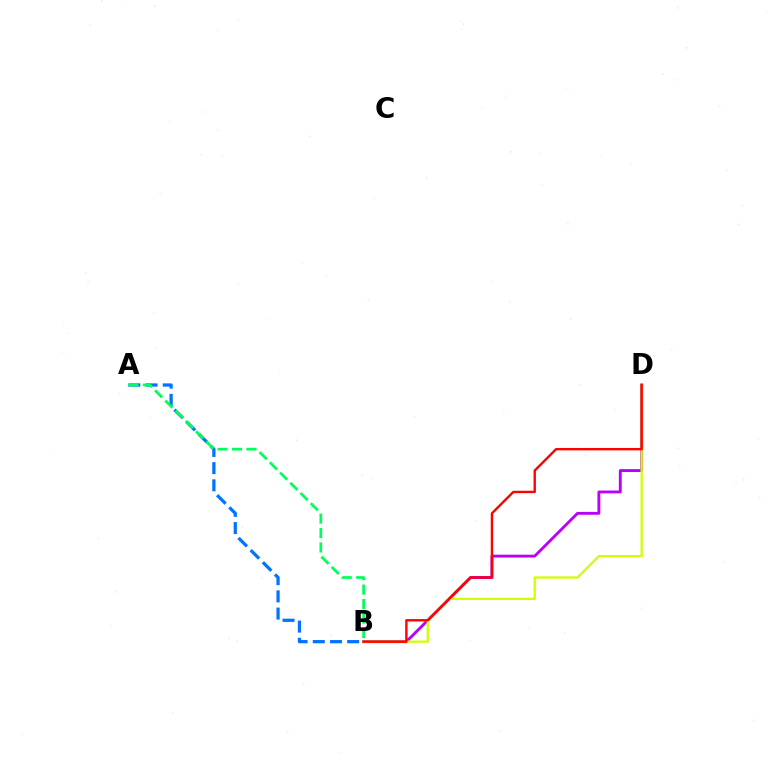{('B', 'D'): [{'color': '#b900ff', 'line_style': 'solid', 'thickness': 2.07}, {'color': '#d1ff00', 'line_style': 'solid', 'thickness': 1.65}, {'color': '#ff0000', 'line_style': 'solid', 'thickness': 1.71}], ('A', 'B'): [{'color': '#0074ff', 'line_style': 'dashed', 'thickness': 2.34}, {'color': '#00ff5c', 'line_style': 'dashed', 'thickness': 1.96}]}